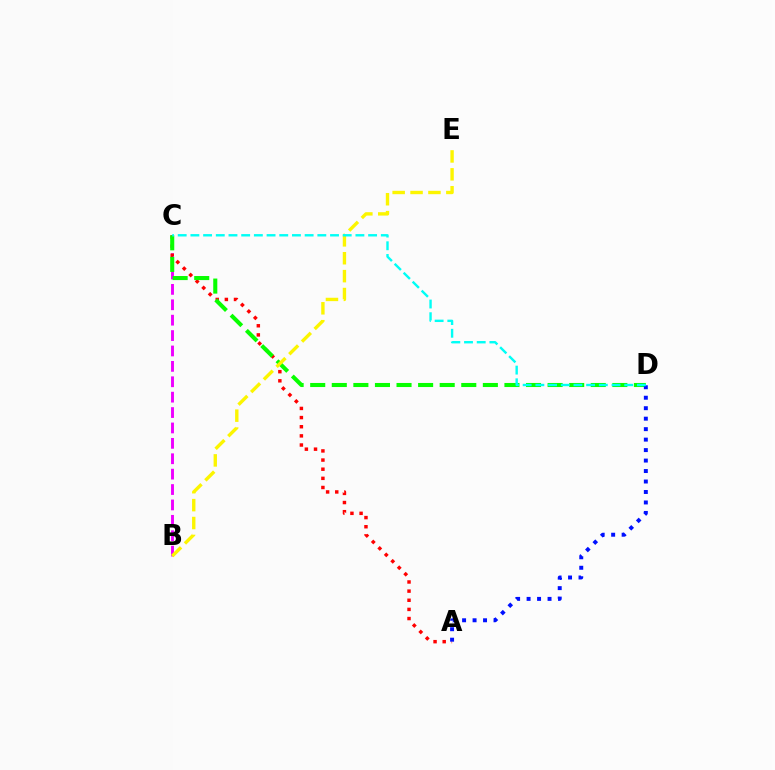{('B', 'C'): [{'color': '#ee00ff', 'line_style': 'dashed', 'thickness': 2.09}], ('A', 'C'): [{'color': '#ff0000', 'line_style': 'dotted', 'thickness': 2.48}], ('C', 'D'): [{'color': '#08ff00', 'line_style': 'dashed', 'thickness': 2.93}, {'color': '#00fff6', 'line_style': 'dashed', 'thickness': 1.72}], ('A', 'D'): [{'color': '#0010ff', 'line_style': 'dotted', 'thickness': 2.85}], ('B', 'E'): [{'color': '#fcf500', 'line_style': 'dashed', 'thickness': 2.43}]}